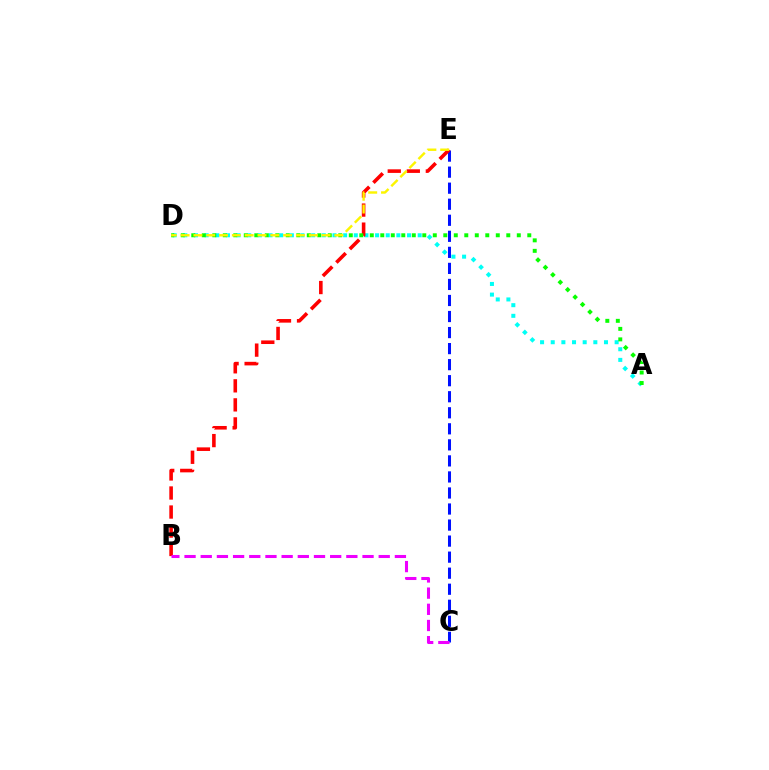{('A', 'D'): [{'color': '#00fff6', 'line_style': 'dotted', 'thickness': 2.89}, {'color': '#08ff00', 'line_style': 'dotted', 'thickness': 2.85}], ('C', 'E'): [{'color': '#0010ff', 'line_style': 'dashed', 'thickness': 2.18}], ('B', 'E'): [{'color': '#ff0000', 'line_style': 'dashed', 'thickness': 2.59}], ('B', 'C'): [{'color': '#ee00ff', 'line_style': 'dashed', 'thickness': 2.2}], ('D', 'E'): [{'color': '#fcf500', 'line_style': 'dashed', 'thickness': 1.74}]}